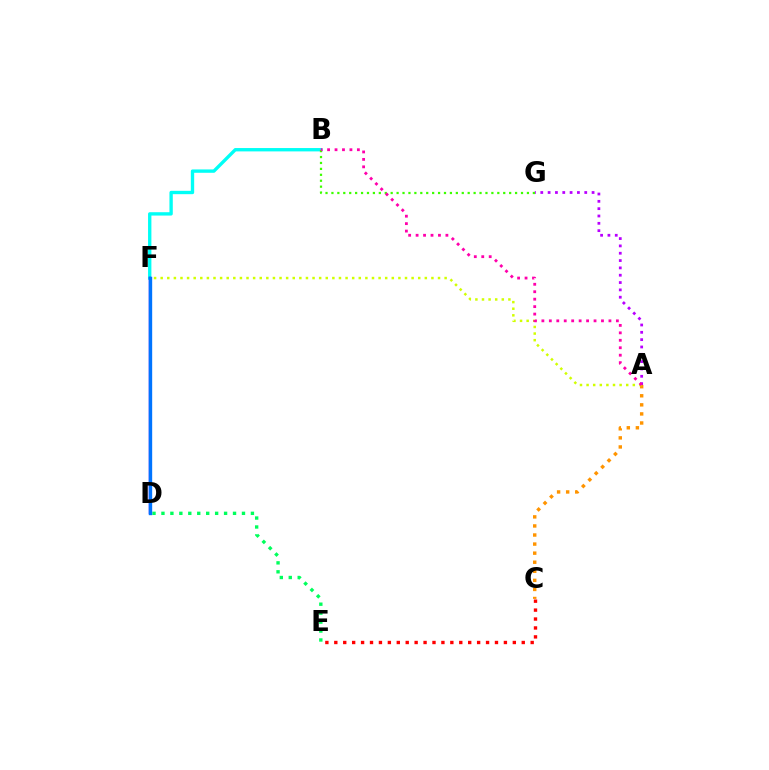{('A', 'C'): [{'color': '#ff9400', 'line_style': 'dotted', 'thickness': 2.46}], ('C', 'E'): [{'color': '#ff0000', 'line_style': 'dotted', 'thickness': 2.43}], ('B', 'F'): [{'color': '#00fff6', 'line_style': 'solid', 'thickness': 2.41}], ('D', 'F'): [{'color': '#2500ff', 'line_style': 'solid', 'thickness': 1.79}, {'color': '#0074ff', 'line_style': 'solid', 'thickness': 2.41}], ('A', 'G'): [{'color': '#b900ff', 'line_style': 'dotted', 'thickness': 1.99}], ('D', 'E'): [{'color': '#00ff5c', 'line_style': 'dotted', 'thickness': 2.43}], ('A', 'F'): [{'color': '#d1ff00', 'line_style': 'dotted', 'thickness': 1.79}], ('B', 'G'): [{'color': '#3dff00', 'line_style': 'dotted', 'thickness': 1.61}], ('A', 'B'): [{'color': '#ff00ac', 'line_style': 'dotted', 'thickness': 2.02}]}